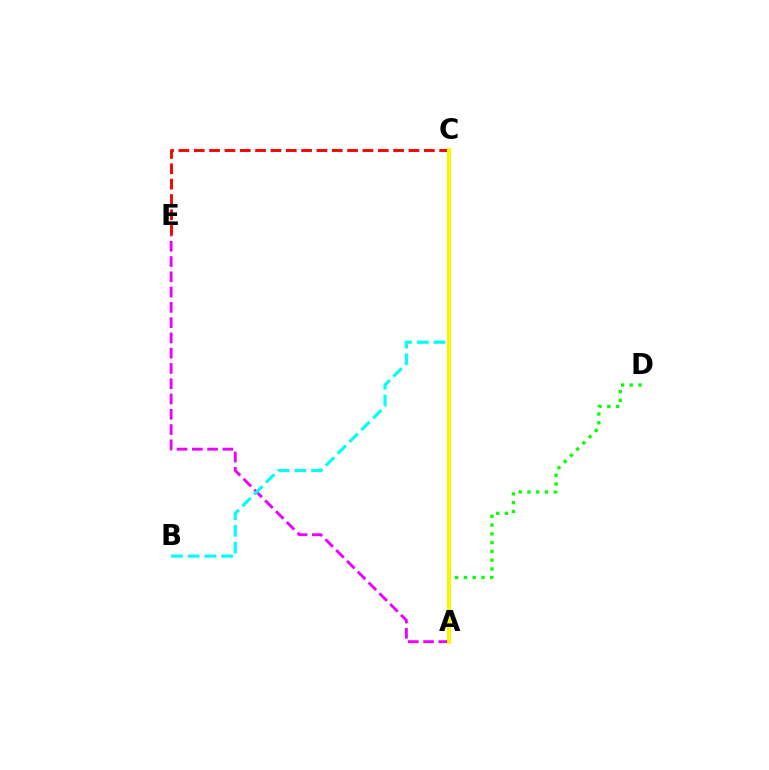{('A', 'E'): [{'color': '#ee00ff', 'line_style': 'dashed', 'thickness': 2.08}], ('C', 'E'): [{'color': '#ff0000', 'line_style': 'dashed', 'thickness': 2.08}], ('A', 'C'): [{'color': '#0010ff', 'line_style': 'solid', 'thickness': 2.7}, {'color': '#fcf500', 'line_style': 'solid', 'thickness': 2.87}], ('A', 'D'): [{'color': '#08ff00', 'line_style': 'dotted', 'thickness': 2.38}], ('B', 'C'): [{'color': '#00fff6', 'line_style': 'dashed', 'thickness': 2.27}]}